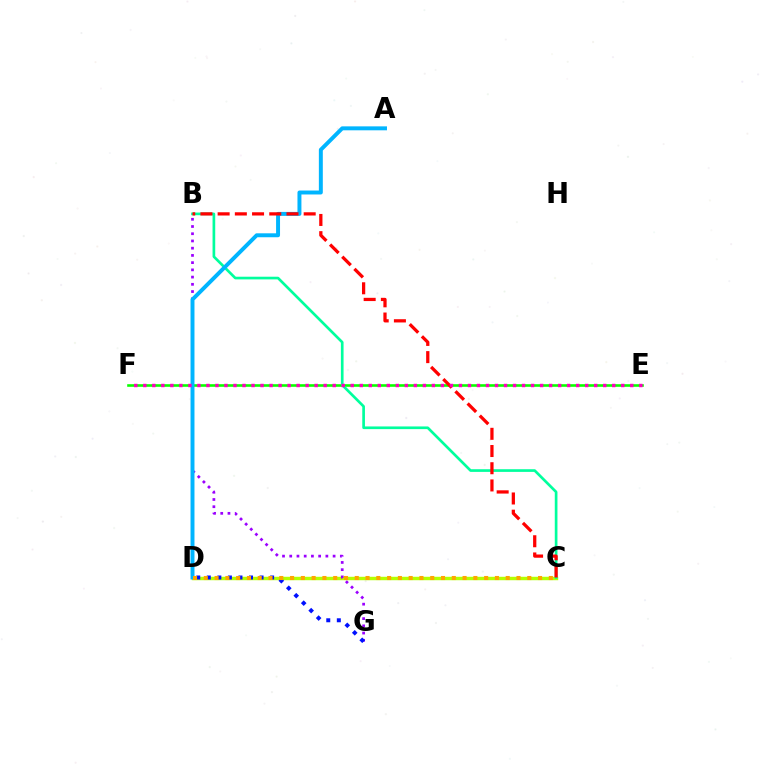{('E', 'F'): [{'color': '#08ff00', 'line_style': 'solid', 'thickness': 1.87}, {'color': '#ff00bd', 'line_style': 'dotted', 'thickness': 2.45}], ('C', 'D'): [{'color': '#b3ff00', 'line_style': 'solid', 'thickness': 2.48}, {'color': '#ffa500', 'line_style': 'dotted', 'thickness': 2.93}], ('B', 'C'): [{'color': '#00ff9d', 'line_style': 'solid', 'thickness': 1.92}, {'color': '#ff0000', 'line_style': 'dashed', 'thickness': 2.34}], ('B', 'G'): [{'color': '#9b00ff', 'line_style': 'dotted', 'thickness': 1.96}], ('A', 'D'): [{'color': '#00b5ff', 'line_style': 'solid', 'thickness': 2.84}], ('D', 'G'): [{'color': '#0010ff', 'line_style': 'dotted', 'thickness': 2.87}]}